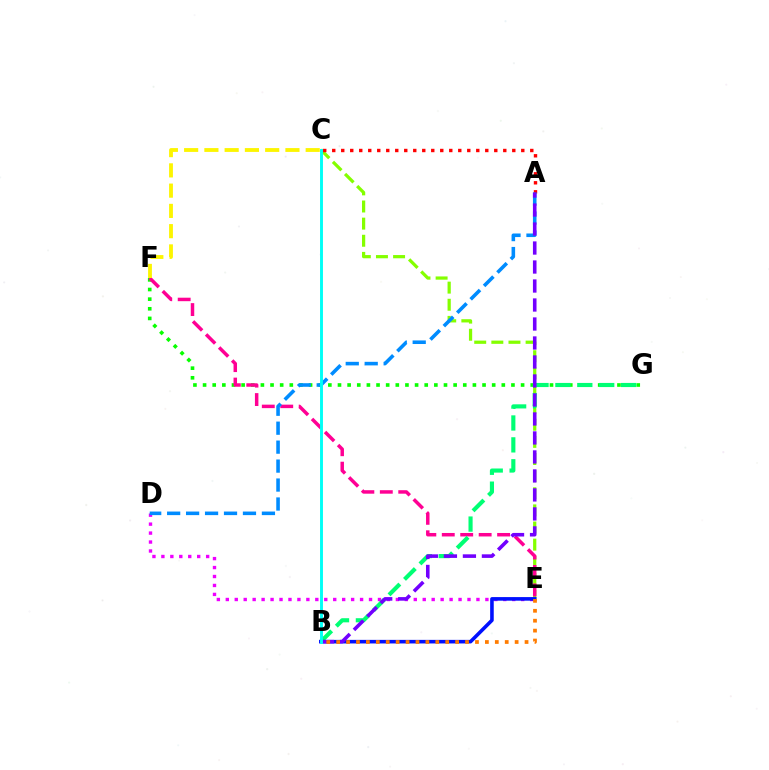{('D', 'E'): [{'color': '#ee00ff', 'line_style': 'dotted', 'thickness': 2.43}], ('F', 'G'): [{'color': '#08ff00', 'line_style': 'dotted', 'thickness': 2.62}], ('C', 'E'): [{'color': '#84ff00', 'line_style': 'dashed', 'thickness': 2.33}], ('E', 'F'): [{'color': '#ff0094', 'line_style': 'dashed', 'thickness': 2.51}], ('A', 'C'): [{'color': '#ff0000', 'line_style': 'dotted', 'thickness': 2.45}], ('B', 'G'): [{'color': '#00ff74', 'line_style': 'dashed', 'thickness': 2.97}], ('B', 'E'): [{'color': '#0010ff', 'line_style': 'solid', 'thickness': 2.58}, {'color': '#ff7c00', 'line_style': 'dotted', 'thickness': 2.69}], ('A', 'D'): [{'color': '#008cff', 'line_style': 'dashed', 'thickness': 2.57}], ('A', 'B'): [{'color': '#7200ff', 'line_style': 'dashed', 'thickness': 2.58}], ('B', 'C'): [{'color': '#00fff6', 'line_style': 'solid', 'thickness': 2.1}], ('C', 'F'): [{'color': '#fcf500', 'line_style': 'dashed', 'thickness': 2.75}]}